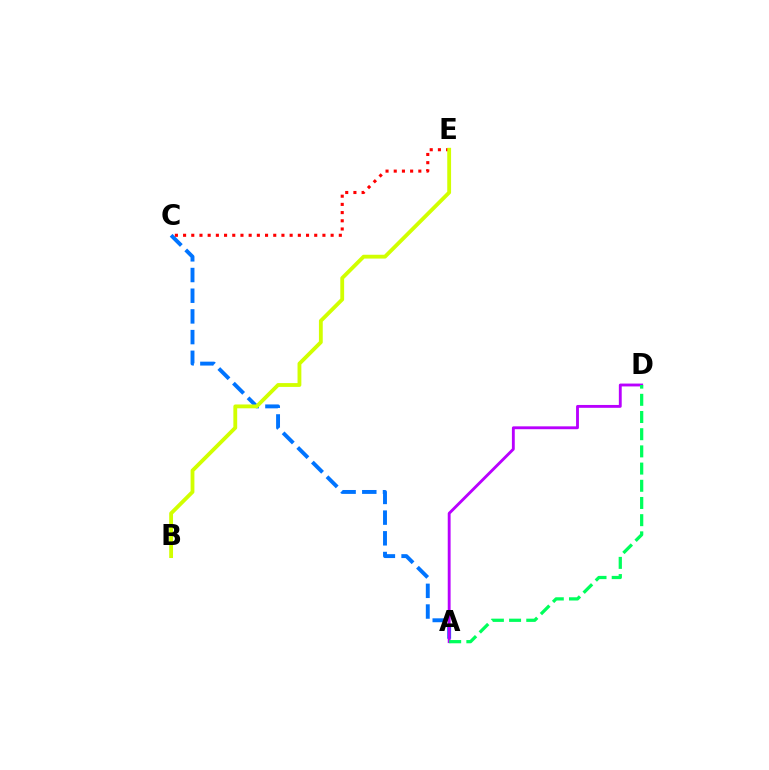{('A', 'C'): [{'color': '#0074ff', 'line_style': 'dashed', 'thickness': 2.81}], ('A', 'D'): [{'color': '#b900ff', 'line_style': 'solid', 'thickness': 2.06}, {'color': '#00ff5c', 'line_style': 'dashed', 'thickness': 2.34}], ('C', 'E'): [{'color': '#ff0000', 'line_style': 'dotted', 'thickness': 2.23}], ('B', 'E'): [{'color': '#d1ff00', 'line_style': 'solid', 'thickness': 2.75}]}